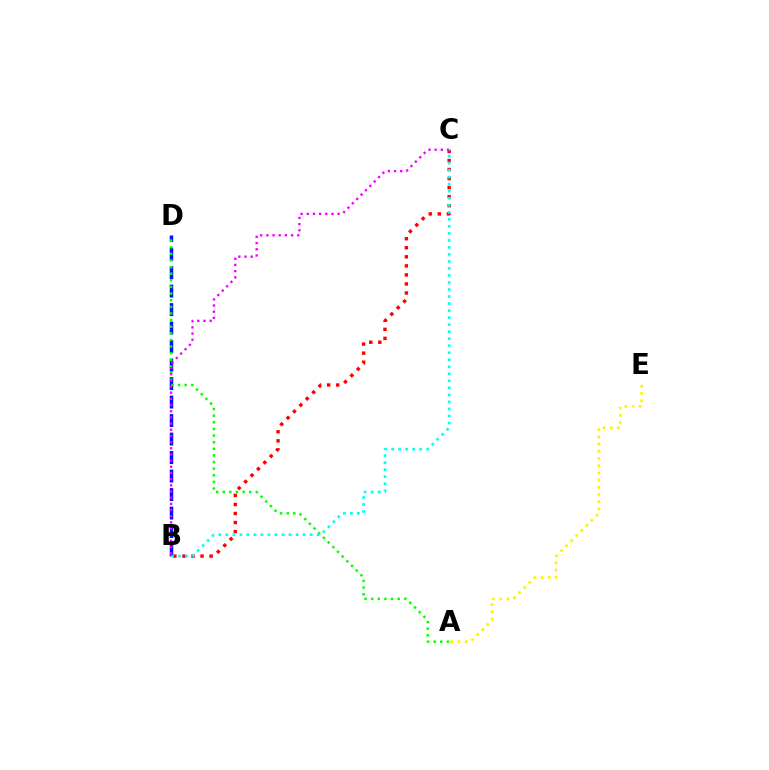{('B', 'D'): [{'color': '#0010ff', 'line_style': 'dashed', 'thickness': 2.51}], ('A', 'D'): [{'color': '#08ff00', 'line_style': 'dotted', 'thickness': 1.8}], ('B', 'C'): [{'color': '#ff0000', 'line_style': 'dotted', 'thickness': 2.46}, {'color': '#ee00ff', 'line_style': 'dotted', 'thickness': 1.68}, {'color': '#00fff6', 'line_style': 'dotted', 'thickness': 1.91}], ('A', 'E'): [{'color': '#fcf500', 'line_style': 'dotted', 'thickness': 1.95}]}